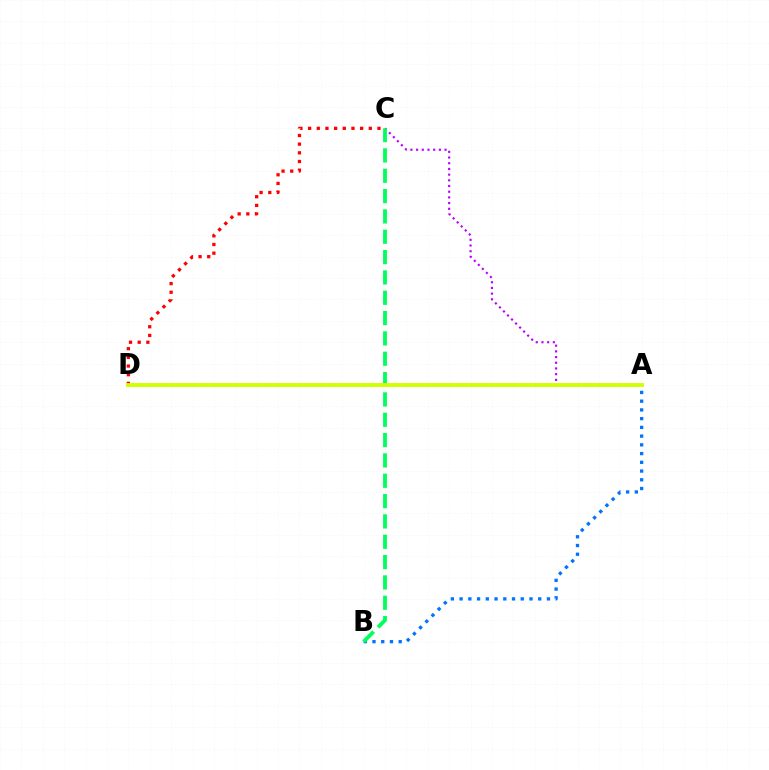{('C', 'D'): [{'color': '#ff0000', 'line_style': 'dotted', 'thickness': 2.36}], ('A', 'B'): [{'color': '#0074ff', 'line_style': 'dotted', 'thickness': 2.37}], ('A', 'C'): [{'color': '#b900ff', 'line_style': 'dotted', 'thickness': 1.55}], ('B', 'C'): [{'color': '#00ff5c', 'line_style': 'dashed', 'thickness': 2.76}], ('A', 'D'): [{'color': '#d1ff00', 'line_style': 'solid', 'thickness': 2.79}]}